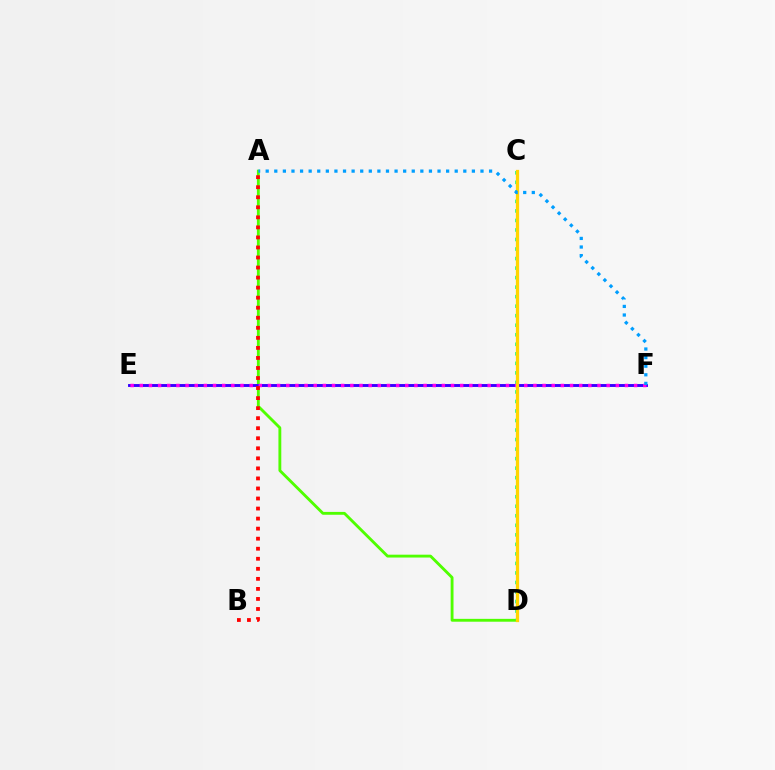{('A', 'D'): [{'color': '#4fff00', 'line_style': 'solid', 'thickness': 2.06}], ('C', 'D'): [{'color': '#00ff86', 'line_style': 'dotted', 'thickness': 2.59}, {'color': '#ffd500', 'line_style': 'solid', 'thickness': 2.35}], ('E', 'F'): [{'color': '#3700ff', 'line_style': 'solid', 'thickness': 2.08}, {'color': '#ff00ed', 'line_style': 'dotted', 'thickness': 2.49}], ('A', 'B'): [{'color': '#ff0000', 'line_style': 'dotted', 'thickness': 2.73}], ('A', 'F'): [{'color': '#009eff', 'line_style': 'dotted', 'thickness': 2.33}]}